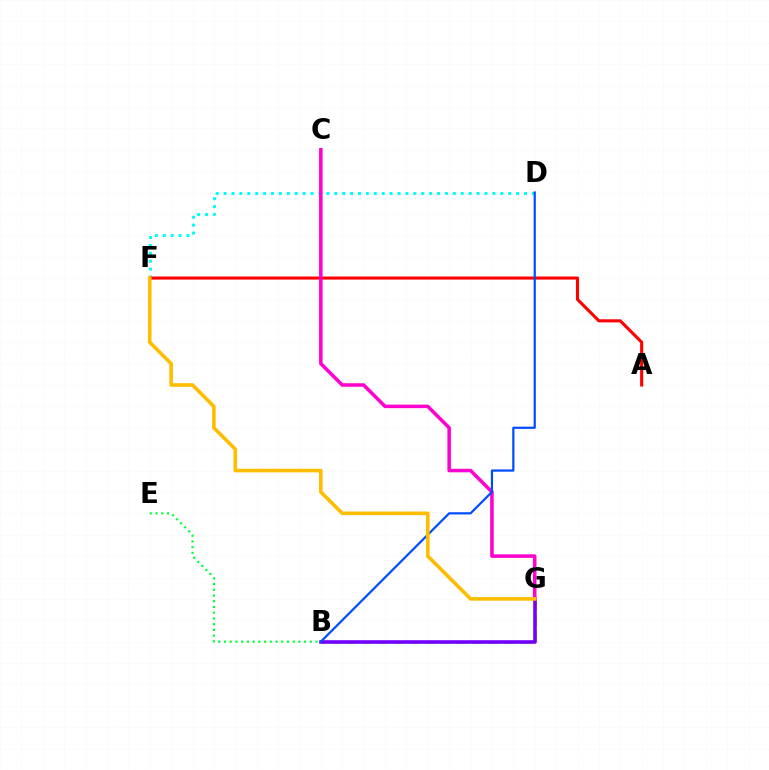{('D', 'F'): [{'color': '#00fff6', 'line_style': 'dotted', 'thickness': 2.15}], ('B', 'G'): [{'color': '#84ff00', 'line_style': 'dashed', 'thickness': 2.14}, {'color': '#7200ff', 'line_style': 'solid', 'thickness': 2.58}], ('A', 'F'): [{'color': '#ff0000', 'line_style': 'solid', 'thickness': 2.22}], ('C', 'G'): [{'color': '#ff00cf', 'line_style': 'solid', 'thickness': 2.54}], ('B', 'E'): [{'color': '#00ff39', 'line_style': 'dotted', 'thickness': 1.56}], ('B', 'D'): [{'color': '#004bff', 'line_style': 'solid', 'thickness': 1.58}], ('F', 'G'): [{'color': '#ffbd00', 'line_style': 'solid', 'thickness': 2.6}]}